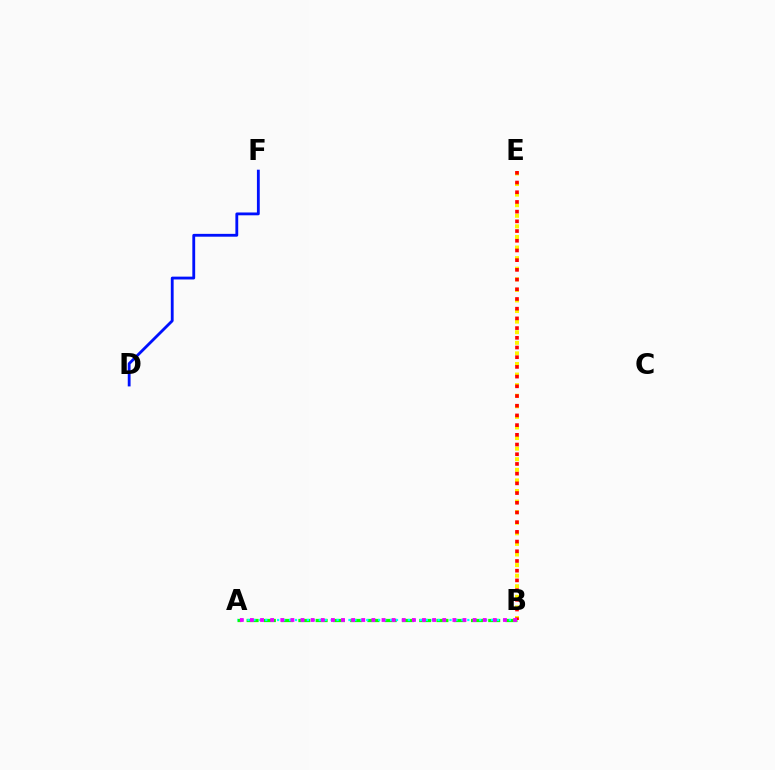{('B', 'E'): [{'color': '#fcf500', 'line_style': 'dotted', 'thickness': 2.88}, {'color': '#ff0000', 'line_style': 'dotted', 'thickness': 2.64}], ('A', 'B'): [{'color': '#08ff00', 'line_style': 'dashed', 'thickness': 2.34}, {'color': '#00fff6', 'line_style': 'dotted', 'thickness': 1.61}, {'color': '#ee00ff', 'line_style': 'dotted', 'thickness': 2.75}], ('D', 'F'): [{'color': '#0010ff', 'line_style': 'solid', 'thickness': 2.04}]}